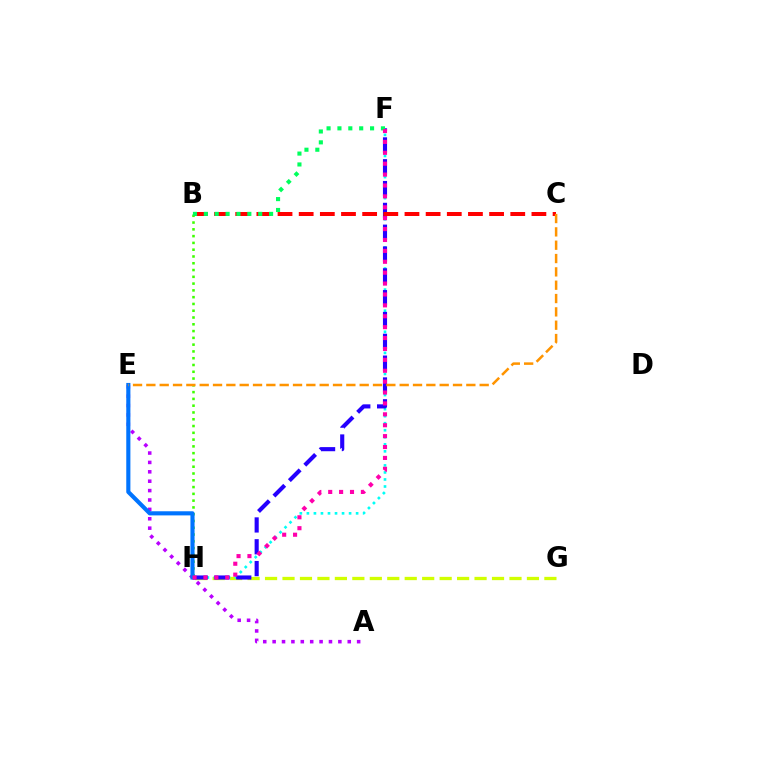{('G', 'H'): [{'color': '#d1ff00', 'line_style': 'dashed', 'thickness': 2.37}], ('F', 'H'): [{'color': '#00fff6', 'line_style': 'dotted', 'thickness': 1.91}, {'color': '#2500ff', 'line_style': 'dashed', 'thickness': 2.96}, {'color': '#ff00ac', 'line_style': 'dotted', 'thickness': 2.96}], ('B', 'H'): [{'color': '#3dff00', 'line_style': 'dotted', 'thickness': 1.84}], ('A', 'E'): [{'color': '#b900ff', 'line_style': 'dotted', 'thickness': 2.55}], ('B', 'C'): [{'color': '#ff0000', 'line_style': 'dashed', 'thickness': 2.87}], ('E', 'H'): [{'color': '#0074ff', 'line_style': 'solid', 'thickness': 2.97}], ('B', 'F'): [{'color': '#00ff5c', 'line_style': 'dotted', 'thickness': 2.95}], ('C', 'E'): [{'color': '#ff9400', 'line_style': 'dashed', 'thickness': 1.81}]}